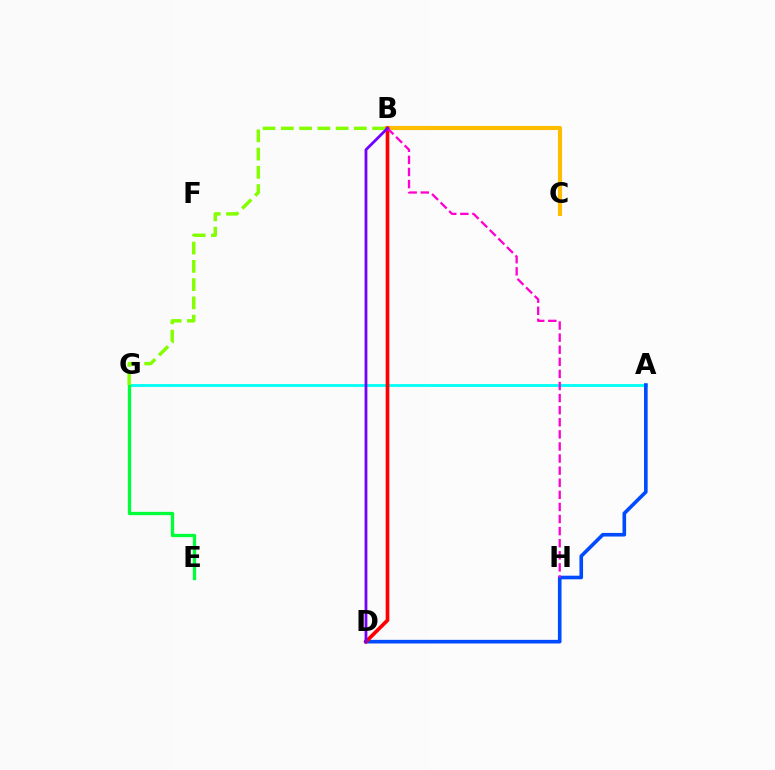{('A', 'G'): [{'color': '#00fff6', 'line_style': 'solid', 'thickness': 2.03}], ('B', 'C'): [{'color': '#ffbd00', 'line_style': 'solid', 'thickness': 2.96}], ('E', 'G'): [{'color': '#00ff39', 'line_style': 'solid', 'thickness': 2.38}], ('A', 'D'): [{'color': '#004bff', 'line_style': 'solid', 'thickness': 2.61}], ('B', 'D'): [{'color': '#ff0000', 'line_style': 'solid', 'thickness': 2.64}, {'color': '#7200ff', 'line_style': 'solid', 'thickness': 2.01}], ('B', 'H'): [{'color': '#ff00cf', 'line_style': 'dashed', 'thickness': 1.64}], ('B', 'G'): [{'color': '#84ff00', 'line_style': 'dashed', 'thickness': 2.48}]}